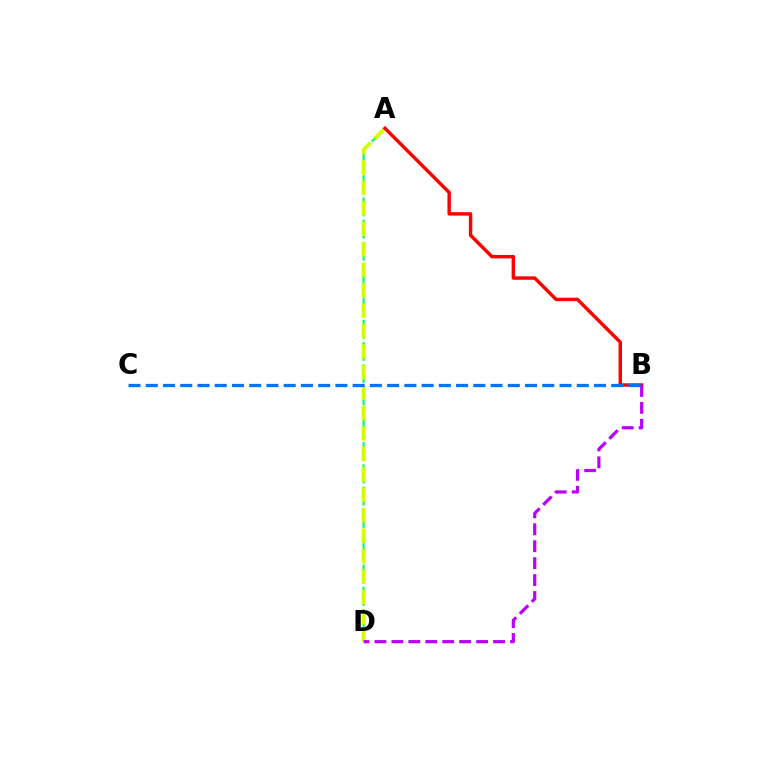{('A', 'D'): [{'color': '#00ff5c', 'line_style': 'dashed', 'thickness': 1.51}, {'color': '#d1ff00', 'line_style': 'dashed', 'thickness': 2.78}], ('A', 'B'): [{'color': '#ff0000', 'line_style': 'solid', 'thickness': 2.48}], ('B', 'D'): [{'color': '#b900ff', 'line_style': 'dashed', 'thickness': 2.3}], ('B', 'C'): [{'color': '#0074ff', 'line_style': 'dashed', 'thickness': 2.34}]}